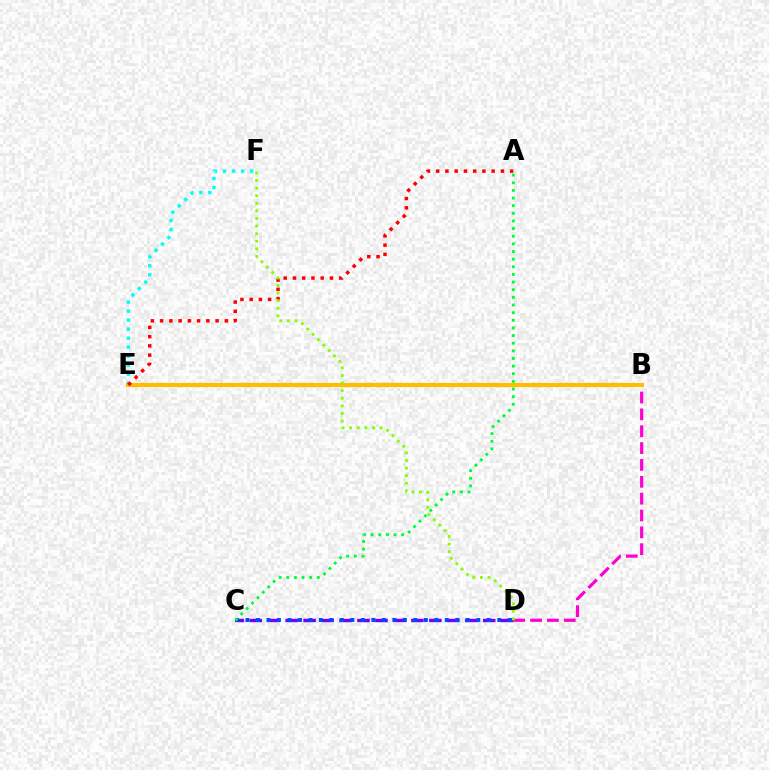{('B', 'D'): [{'color': '#ff00cf', 'line_style': 'dashed', 'thickness': 2.29}], ('E', 'F'): [{'color': '#00fff6', 'line_style': 'dotted', 'thickness': 2.45}], ('C', 'D'): [{'color': '#7200ff', 'line_style': 'dashed', 'thickness': 2.44}, {'color': '#004bff', 'line_style': 'dotted', 'thickness': 2.85}], ('B', 'E'): [{'color': '#ffbd00', 'line_style': 'solid', 'thickness': 2.98}], ('A', 'E'): [{'color': '#ff0000', 'line_style': 'dotted', 'thickness': 2.51}], ('D', 'F'): [{'color': '#84ff00', 'line_style': 'dotted', 'thickness': 2.06}], ('A', 'C'): [{'color': '#00ff39', 'line_style': 'dotted', 'thickness': 2.08}]}